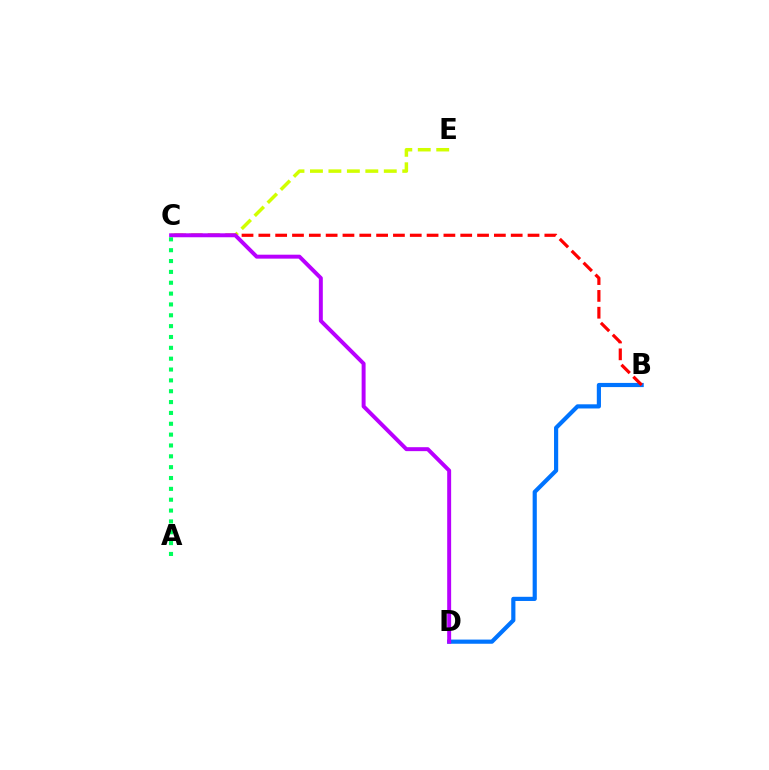{('C', 'E'): [{'color': '#d1ff00', 'line_style': 'dashed', 'thickness': 2.51}], ('B', 'D'): [{'color': '#0074ff', 'line_style': 'solid', 'thickness': 3.0}], ('B', 'C'): [{'color': '#ff0000', 'line_style': 'dashed', 'thickness': 2.29}], ('C', 'D'): [{'color': '#b900ff', 'line_style': 'solid', 'thickness': 2.84}], ('A', 'C'): [{'color': '#00ff5c', 'line_style': 'dotted', 'thickness': 2.95}]}